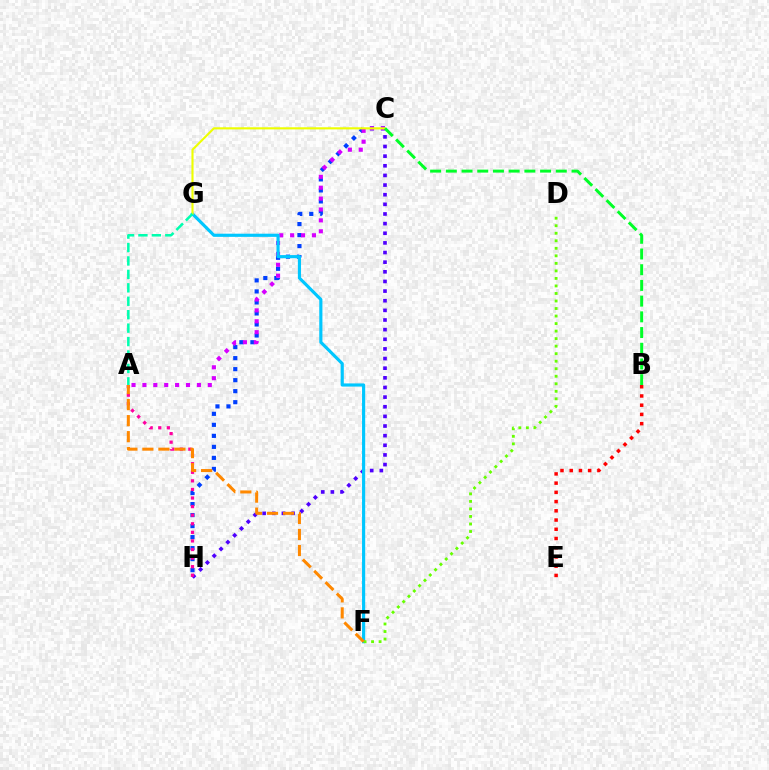{('C', 'H'): [{'color': '#003fff', 'line_style': 'dotted', 'thickness': 2.99}, {'color': '#4f00ff', 'line_style': 'dotted', 'thickness': 2.62}], ('A', 'C'): [{'color': '#d600ff', 'line_style': 'dotted', 'thickness': 2.96}], ('F', 'G'): [{'color': '#00c7ff', 'line_style': 'solid', 'thickness': 2.27}], ('B', 'E'): [{'color': '#ff0000', 'line_style': 'dotted', 'thickness': 2.51}], ('C', 'G'): [{'color': '#eeff00', 'line_style': 'solid', 'thickness': 1.52}], ('A', 'H'): [{'color': '#ff00a0', 'line_style': 'dotted', 'thickness': 2.33}], ('D', 'F'): [{'color': '#66ff00', 'line_style': 'dotted', 'thickness': 2.04}], ('A', 'F'): [{'color': '#ff8800', 'line_style': 'dashed', 'thickness': 2.18}], ('A', 'G'): [{'color': '#00ffaf', 'line_style': 'dashed', 'thickness': 1.82}], ('B', 'C'): [{'color': '#00ff27', 'line_style': 'dashed', 'thickness': 2.13}]}